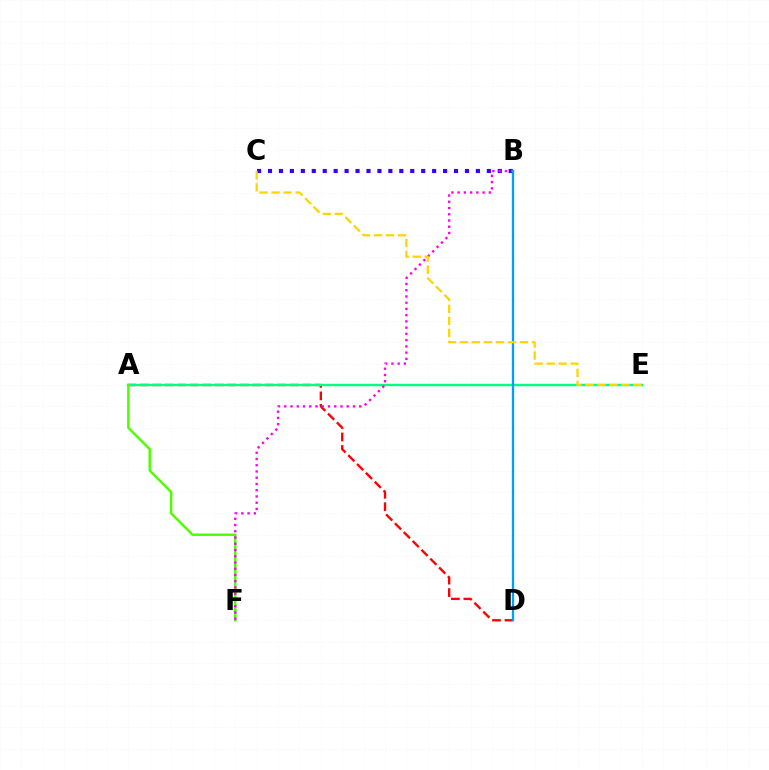{('A', 'D'): [{'color': '#ff0000', 'line_style': 'dashed', 'thickness': 1.7}], ('B', 'C'): [{'color': '#3700ff', 'line_style': 'dotted', 'thickness': 2.97}], ('A', 'E'): [{'color': '#00ff86', 'line_style': 'solid', 'thickness': 1.75}], ('A', 'F'): [{'color': '#4fff00', 'line_style': 'solid', 'thickness': 1.77}], ('B', 'F'): [{'color': '#ff00ed', 'line_style': 'dotted', 'thickness': 1.7}], ('B', 'D'): [{'color': '#009eff', 'line_style': 'solid', 'thickness': 1.66}], ('C', 'E'): [{'color': '#ffd500', 'line_style': 'dashed', 'thickness': 1.63}]}